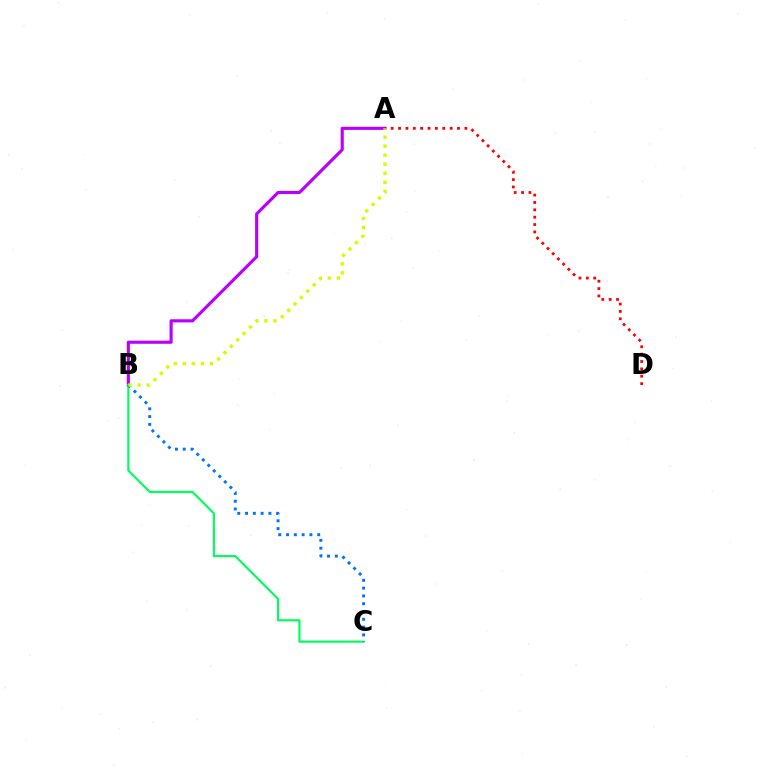{('A', 'B'): [{'color': '#b900ff', 'line_style': 'solid', 'thickness': 2.26}, {'color': '#d1ff00', 'line_style': 'dotted', 'thickness': 2.45}], ('B', 'C'): [{'color': '#00ff5c', 'line_style': 'solid', 'thickness': 1.55}, {'color': '#0074ff', 'line_style': 'dotted', 'thickness': 2.12}], ('A', 'D'): [{'color': '#ff0000', 'line_style': 'dotted', 'thickness': 2.0}]}